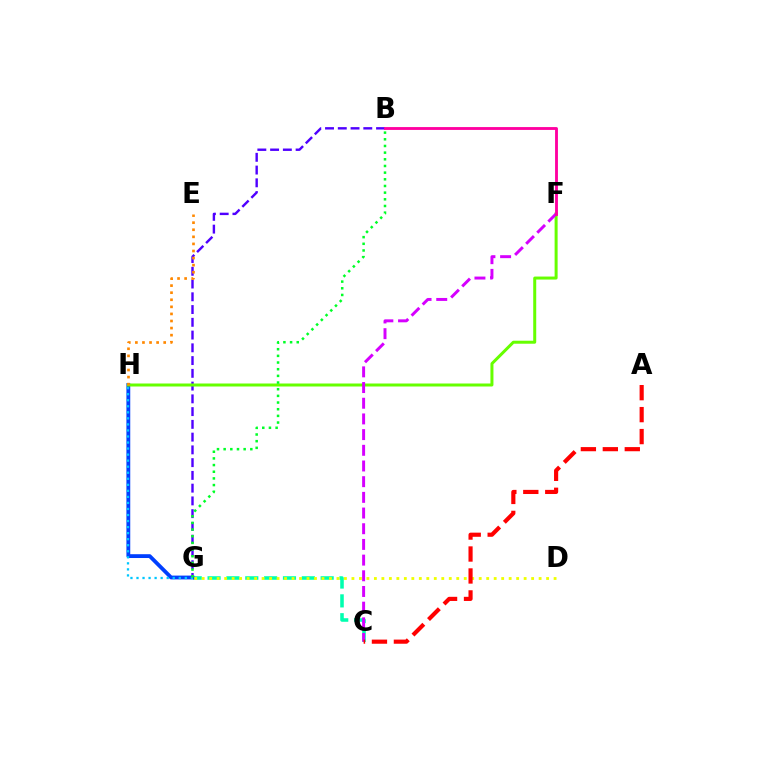{('C', 'G'): [{'color': '#00ffaf', 'line_style': 'dashed', 'thickness': 2.56}], ('G', 'H'): [{'color': '#003fff', 'line_style': 'solid', 'thickness': 2.75}, {'color': '#00c7ff', 'line_style': 'dotted', 'thickness': 1.64}], ('B', 'G'): [{'color': '#4f00ff', 'line_style': 'dashed', 'thickness': 1.73}, {'color': '#00ff27', 'line_style': 'dotted', 'thickness': 1.81}], ('F', 'H'): [{'color': '#66ff00', 'line_style': 'solid', 'thickness': 2.16}], ('C', 'F'): [{'color': '#d600ff', 'line_style': 'dashed', 'thickness': 2.13}], ('E', 'H'): [{'color': '#ff8800', 'line_style': 'dotted', 'thickness': 1.92}], ('D', 'G'): [{'color': '#eeff00', 'line_style': 'dotted', 'thickness': 2.03}], ('B', 'F'): [{'color': '#ff00a0', 'line_style': 'solid', 'thickness': 2.05}], ('A', 'C'): [{'color': '#ff0000', 'line_style': 'dashed', 'thickness': 2.98}]}